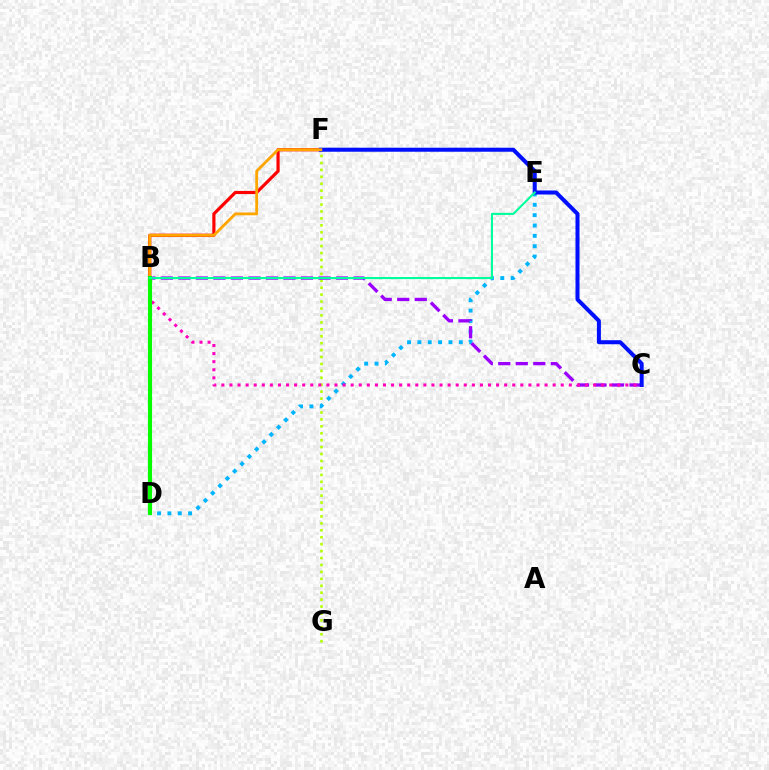{('B', 'F'): [{'color': '#ff0000', 'line_style': 'solid', 'thickness': 2.29}, {'color': '#ffa500', 'line_style': 'solid', 'thickness': 2.02}], ('F', 'G'): [{'color': '#b3ff00', 'line_style': 'dotted', 'thickness': 1.88}], ('D', 'E'): [{'color': '#00b5ff', 'line_style': 'dotted', 'thickness': 2.81}], ('B', 'C'): [{'color': '#9b00ff', 'line_style': 'dashed', 'thickness': 2.38}, {'color': '#ff00bd', 'line_style': 'dotted', 'thickness': 2.2}], ('C', 'F'): [{'color': '#0010ff', 'line_style': 'solid', 'thickness': 2.9}], ('B', 'D'): [{'color': '#08ff00', 'line_style': 'solid', 'thickness': 2.97}], ('B', 'E'): [{'color': '#00ff9d', 'line_style': 'solid', 'thickness': 1.51}]}